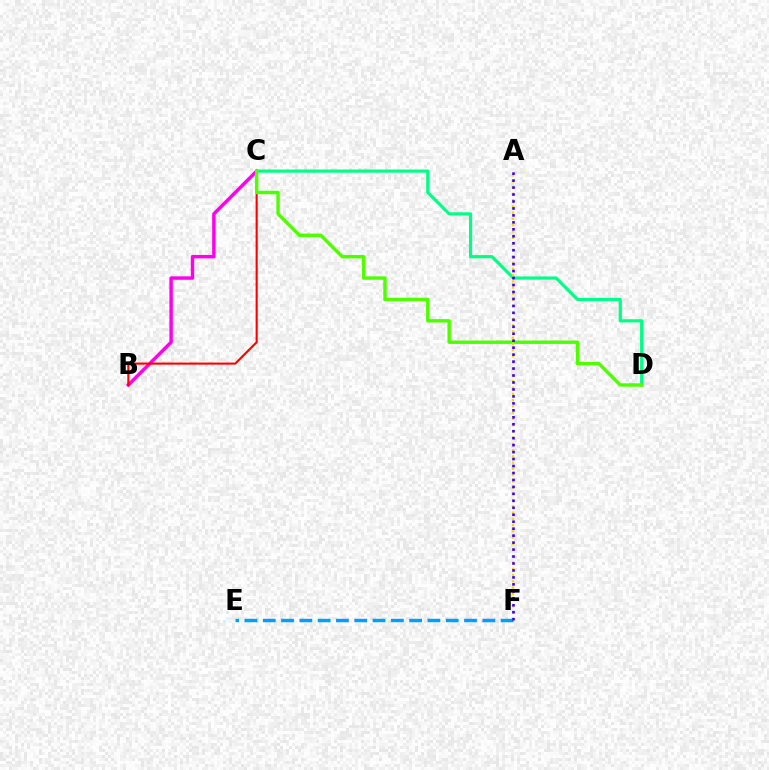{('B', 'C'): [{'color': '#ff00ed', 'line_style': 'solid', 'thickness': 2.47}, {'color': '#ff0000', 'line_style': 'solid', 'thickness': 1.51}], ('C', 'D'): [{'color': '#00ff86', 'line_style': 'solid', 'thickness': 2.29}, {'color': '#4fff00', 'line_style': 'solid', 'thickness': 2.46}], ('A', 'F'): [{'color': '#ffd500', 'line_style': 'dotted', 'thickness': 1.7}, {'color': '#3700ff', 'line_style': 'dotted', 'thickness': 1.89}], ('E', 'F'): [{'color': '#009eff', 'line_style': 'dashed', 'thickness': 2.49}]}